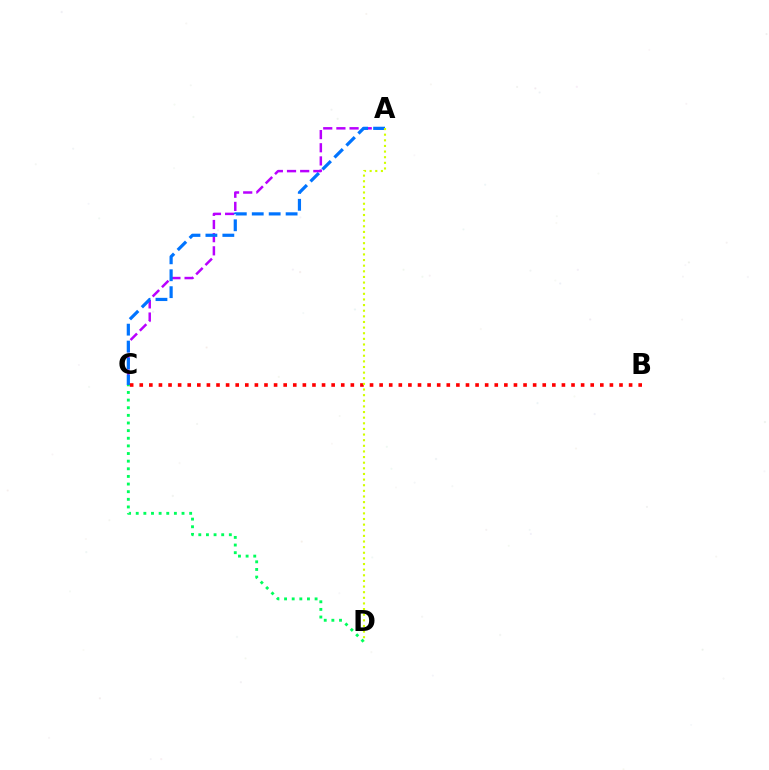{('A', 'C'): [{'color': '#b900ff', 'line_style': 'dashed', 'thickness': 1.79}, {'color': '#0074ff', 'line_style': 'dashed', 'thickness': 2.3}], ('B', 'C'): [{'color': '#ff0000', 'line_style': 'dotted', 'thickness': 2.61}], ('A', 'D'): [{'color': '#d1ff00', 'line_style': 'dotted', 'thickness': 1.53}], ('C', 'D'): [{'color': '#00ff5c', 'line_style': 'dotted', 'thickness': 2.07}]}